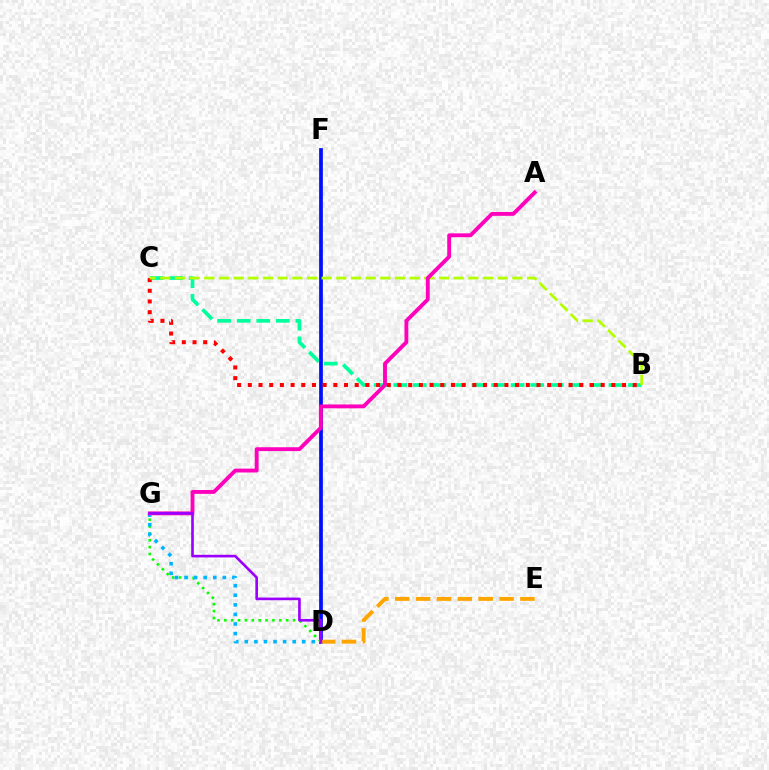{('B', 'C'): [{'color': '#00ff9d', 'line_style': 'dashed', 'thickness': 2.66}, {'color': '#ff0000', 'line_style': 'dotted', 'thickness': 2.91}, {'color': '#b3ff00', 'line_style': 'dashed', 'thickness': 1.99}], ('D', 'F'): [{'color': '#0010ff', 'line_style': 'solid', 'thickness': 2.69}], ('D', 'G'): [{'color': '#08ff00', 'line_style': 'dotted', 'thickness': 1.87}, {'color': '#00b5ff', 'line_style': 'dotted', 'thickness': 2.6}, {'color': '#9b00ff', 'line_style': 'solid', 'thickness': 1.91}], ('D', 'E'): [{'color': '#ffa500', 'line_style': 'dashed', 'thickness': 2.83}], ('A', 'G'): [{'color': '#ff00bd', 'line_style': 'solid', 'thickness': 2.78}]}